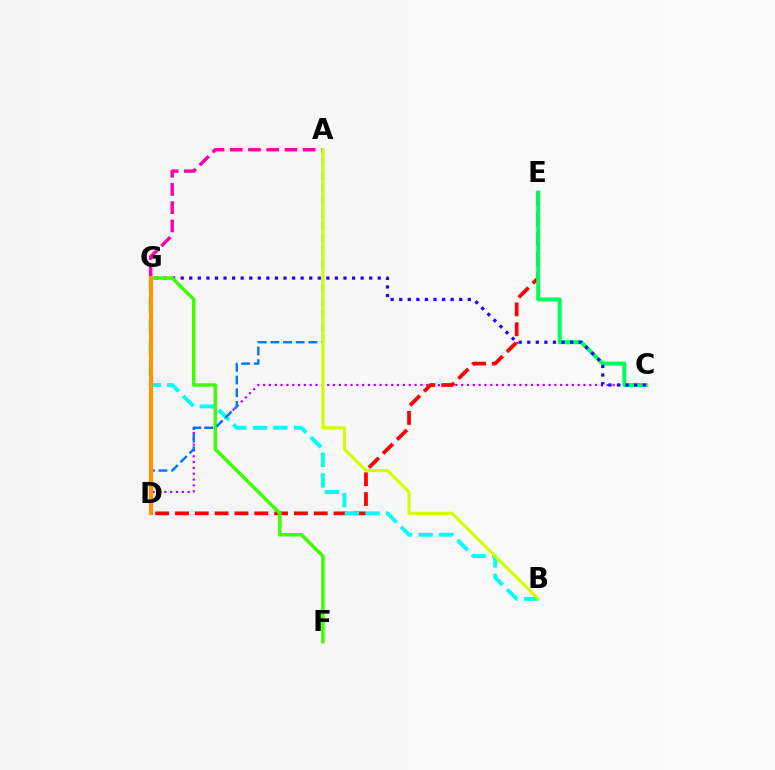{('C', 'D'): [{'color': '#b900ff', 'line_style': 'dotted', 'thickness': 1.58}], ('D', 'E'): [{'color': '#ff0000', 'line_style': 'dashed', 'thickness': 2.69}], ('C', 'E'): [{'color': '#00ff5c', 'line_style': 'solid', 'thickness': 2.87}], ('B', 'G'): [{'color': '#00fff6', 'line_style': 'dashed', 'thickness': 2.8}], ('A', 'G'): [{'color': '#ff00ac', 'line_style': 'dashed', 'thickness': 2.48}], ('C', 'G'): [{'color': '#2500ff', 'line_style': 'dotted', 'thickness': 2.33}], ('F', 'G'): [{'color': '#3dff00', 'line_style': 'solid', 'thickness': 2.49}], ('A', 'D'): [{'color': '#0074ff', 'line_style': 'dashed', 'thickness': 1.72}], ('D', 'G'): [{'color': '#ff9400', 'line_style': 'solid', 'thickness': 2.97}], ('A', 'B'): [{'color': '#d1ff00', 'line_style': 'solid', 'thickness': 2.26}]}